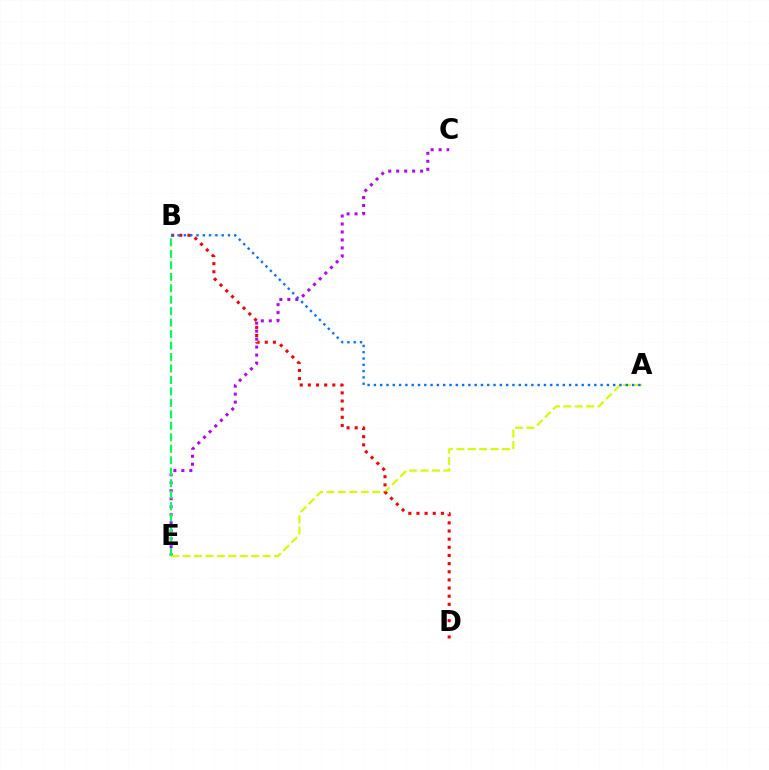{('C', 'E'): [{'color': '#b900ff', 'line_style': 'dotted', 'thickness': 2.17}], ('A', 'E'): [{'color': '#d1ff00', 'line_style': 'dashed', 'thickness': 1.55}], ('B', 'E'): [{'color': '#00ff5c', 'line_style': 'dashed', 'thickness': 1.56}], ('B', 'D'): [{'color': '#ff0000', 'line_style': 'dotted', 'thickness': 2.21}], ('A', 'B'): [{'color': '#0074ff', 'line_style': 'dotted', 'thickness': 1.71}]}